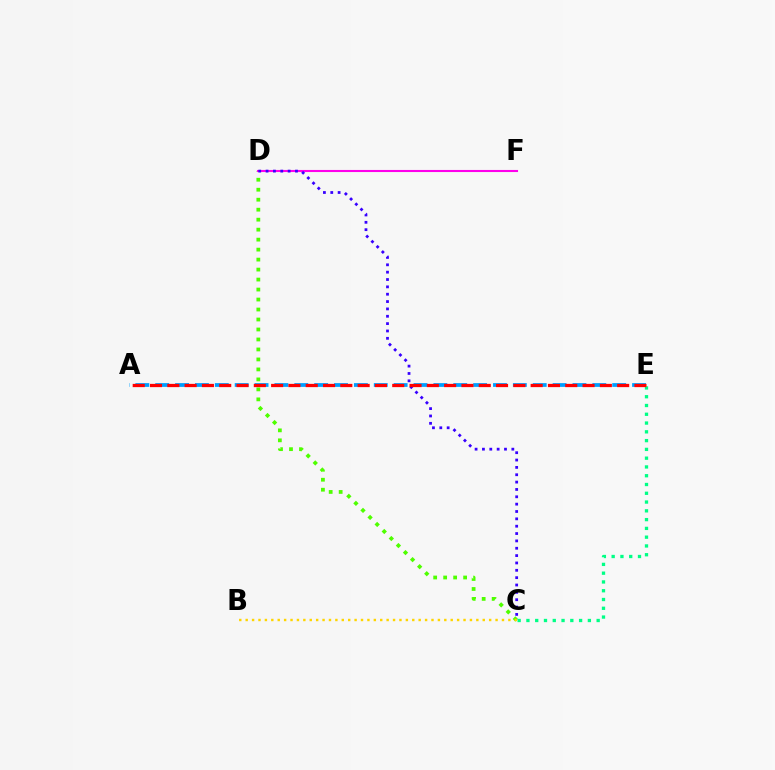{('C', 'D'): [{'color': '#4fff00', 'line_style': 'dotted', 'thickness': 2.71}, {'color': '#3700ff', 'line_style': 'dotted', 'thickness': 2.0}], ('D', 'F'): [{'color': '#ff00ed', 'line_style': 'solid', 'thickness': 1.5}], ('C', 'E'): [{'color': '#00ff86', 'line_style': 'dotted', 'thickness': 2.38}], ('A', 'E'): [{'color': '#009eff', 'line_style': 'dashed', 'thickness': 2.7}, {'color': '#ff0000', 'line_style': 'dashed', 'thickness': 2.35}], ('B', 'C'): [{'color': '#ffd500', 'line_style': 'dotted', 'thickness': 1.74}]}